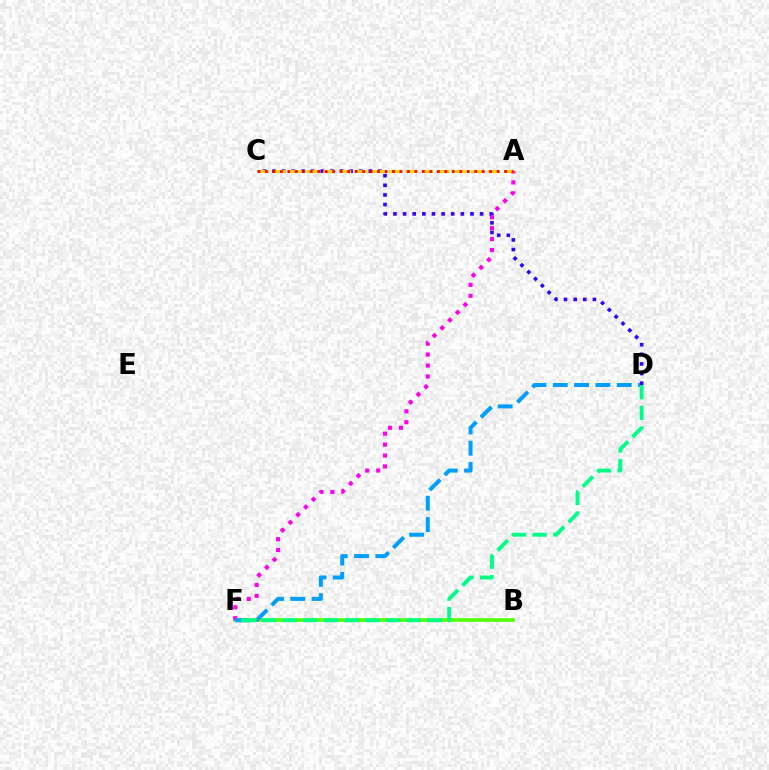{('B', 'F'): [{'color': '#4fff00', 'line_style': 'solid', 'thickness': 2.59}], ('A', 'F'): [{'color': '#ff00ed', 'line_style': 'dotted', 'thickness': 2.97}], ('D', 'F'): [{'color': '#009eff', 'line_style': 'dashed', 'thickness': 2.9}, {'color': '#00ff86', 'line_style': 'dashed', 'thickness': 2.81}], ('C', 'D'): [{'color': '#3700ff', 'line_style': 'dotted', 'thickness': 2.62}], ('A', 'C'): [{'color': '#ffd500', 'line_style': 'dashed', 'thickness': 2.23}, {'color': '#ff0000', 'line_style': 'dotted', 'thickness': 2.03}]}